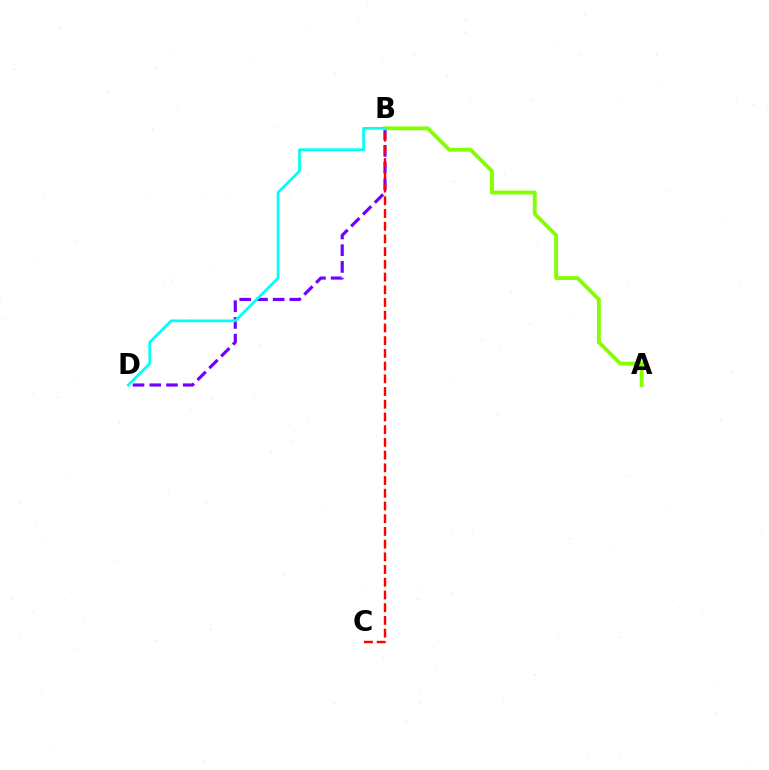{('B', 'D'): [{'color': '#7200ff', 'line_style': 'dashed', 'thickness': 2.27}, {'color': '#00fff6', 'line_style': 'solid', 'thickness': 1.97}], ('A', 'B'): [{'color': '#84ff00', 'line_style': 'solid', 'thickness': 2.78}], ('B', 'C'): [{'color': '#ff0000', 'line_style': 'dashed', 'thickness': 1.73}]}